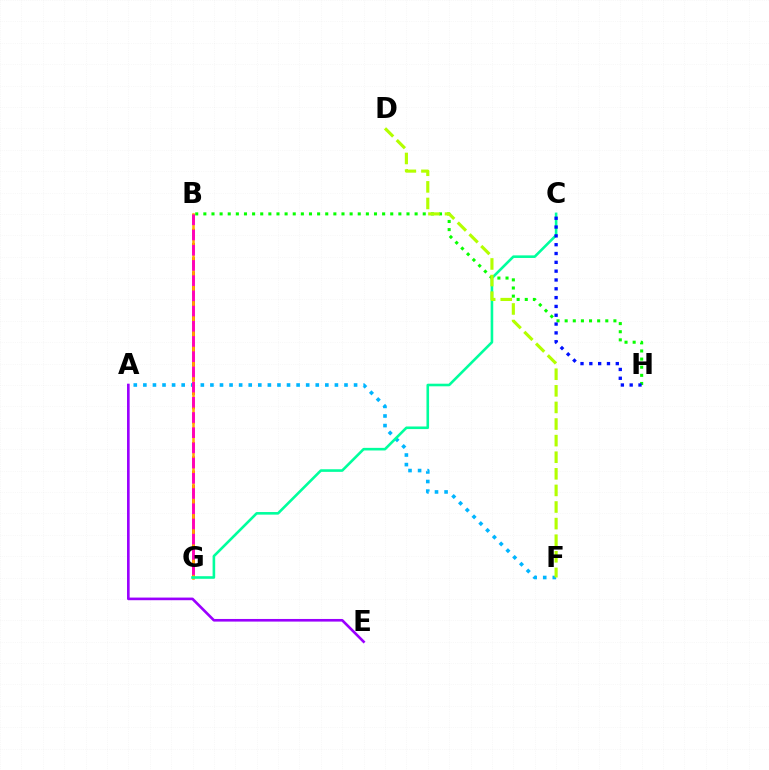{('B', 'H'): [{'color': '#08ff00', 'line_style': 'dotted', 'thickness': 2.21}], ('B', 'G'): [{'color': '#ff0000', 'line_style': 'dashed', 'thickness': 1.93}, {'color': '#ffa500', 'line_style': 'solid', 'thickness': 1.85}, {'color': '#ff00bd', 'line_style': 'dashed', 'thickness': 2.07}], ('A', 'F'): [{'color': '#00b5ff', 'line_style': 'dotted', 'thickness': 2.6}], ('A', 'E'): [{'color': '#9b00ff', 'line_style': 'solid', 'thickness': 1.9}], ('C', 'G'): [{'color': '#00ff9d', 'line_style': 'solid', 'thickness': 1.87}], ('C', 'H'): [{'color': '#0010ff', 'line_style': 'dotted', 'thickness': 2.4}], ('D', 'F'): [{'color': '#b3ff00', 'line_style': 'dashed', 'thickness': 2.25}]}